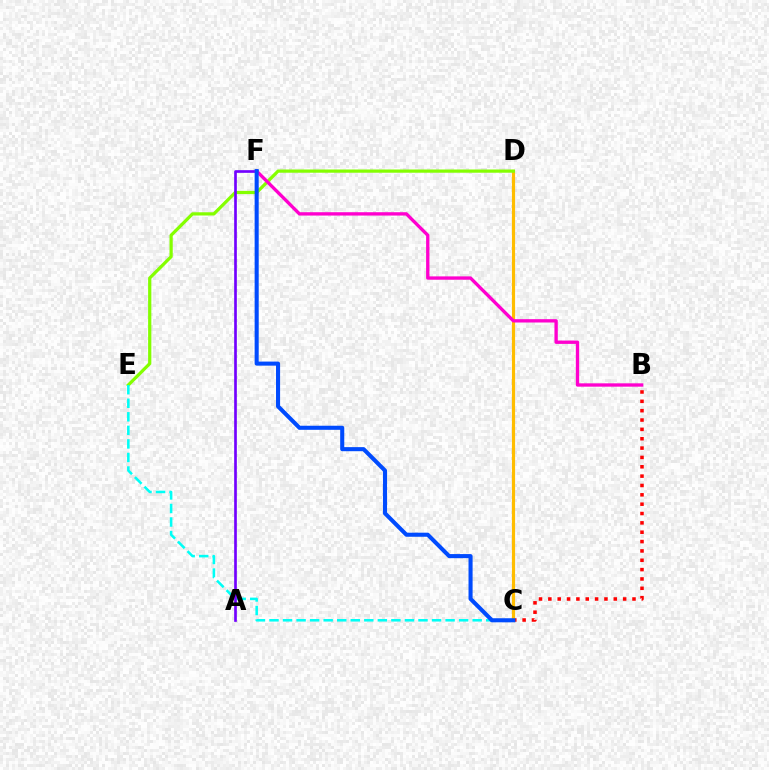{('B', 'C'): [{'color': '#ff0000', 'line_style': 'dotted', 'thickness': 2.54}], ('C', 'D'): [{'color': '#00ff39', 'line_style': 'solid', 'thickness': 1.9}, {'color': '#ffbd00', 'line_style': 'solid', 'thickness': 2.29}], ('D', 'E'): [{'color': '#84ff00', 'line_style': 'solid', 'thickness': 2.32}], ('C', 'E'): [{'color': '#00fff6', 'line_style': 'dashed', 'thickness': 1.84}], ('A', 'F'): [{'color': '#7200ff', 'line_style': 'solid', 'thickness': 1.92}], ('B', 'F'): [{'color': '#ff00cf', 'line_style': 'solid', 'thickness': 2.4}], ('C', 'F'): [{'color': '#004bff', 'line_style': 'solid', 'thickness': 2.93}]}